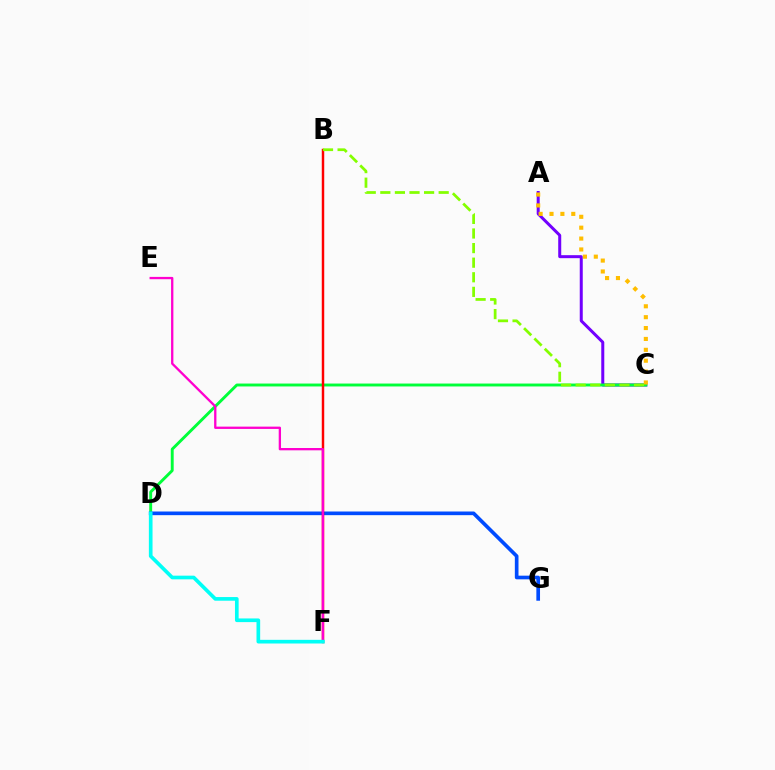{('A', 'C'): [{'color': '#7200ff', 'line_style': 'solid', 'thickness': 2.16}, {'color': '#ffbd00', 'line_style': 'dotted', 'thickness': 2.96}], ('C', 'D'): [{'color': '#00ff39', 'line_style': 'solid', 'thickness': 2.09}], ('D', 'G'): [{'color': '#004bff', 'line_style': 'solid', 'thickness': 2.64}], ('B', 'F'): [{'color': '#ff0000', 'line_style': 'solid', 'thickness': 1.77}], ('B', 'C'): [{'color': '#84ff00', 'line_style': 'dashed', 'thickness': 1.98}], ('E', 'F'): [{'color': '#ff00cf', 'line_style': 'solid', 'thickness': 1.66}], ('D', 'F'): [{'color': '#00fff6', 'line_style': 'solid', 'thickness': 2.64}]}